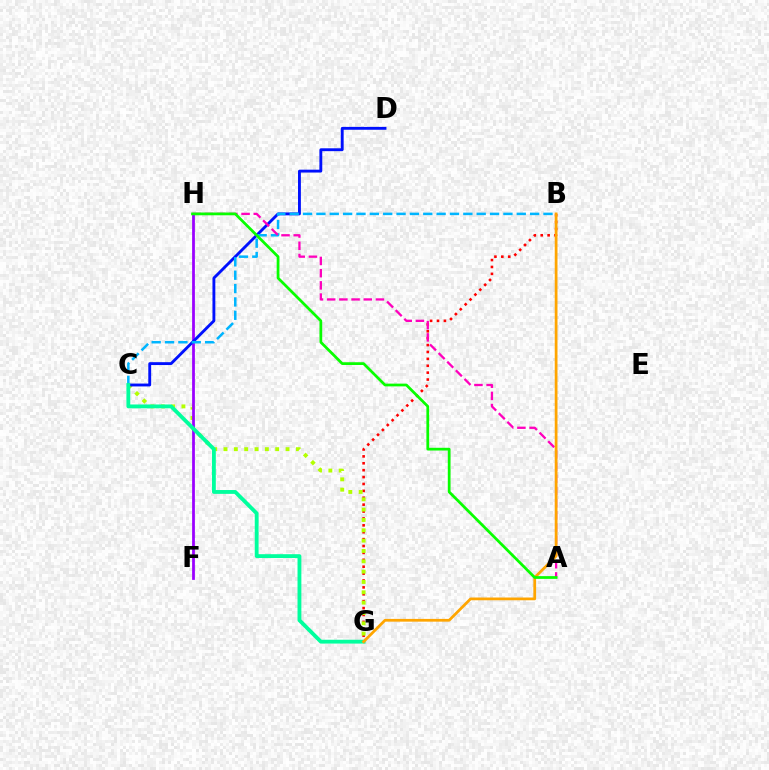{('B', 'G'): [{'color': '#ff0000', 'line_style': 'dotted', 'thickness': 1.87}, {'color': '#ffa500', 'line_style': 'solid', 'thickness': 1.98}], ('C', 'G'): [{'color': '#b3ff00', 'line_style': 'dotted', 'thickness': 2.81}, {'color': '#00ff9d', 'line_style': 'solid', 'thickness': 2.76}], ('F', 'H'): [{'color': '#9b00ff', 'line_style': 'solid', 'thickness': 1.99}], ('C', 'D'): [{'color': '#0010ff', 'line_style': 'solid', 'thickness': 2.06}], ('B', 'C'): [{'color': '#00b5ff', 'line_style': 'dashed', 'thickness': 1.81}], ('A', 'H'): [{'color': '#ff00bd', 'line_style': 'dashed', 'thickness': 1.66}, {'color': '#08ff00', 'line_style': 'solid', 'thickness': 1.98}]}